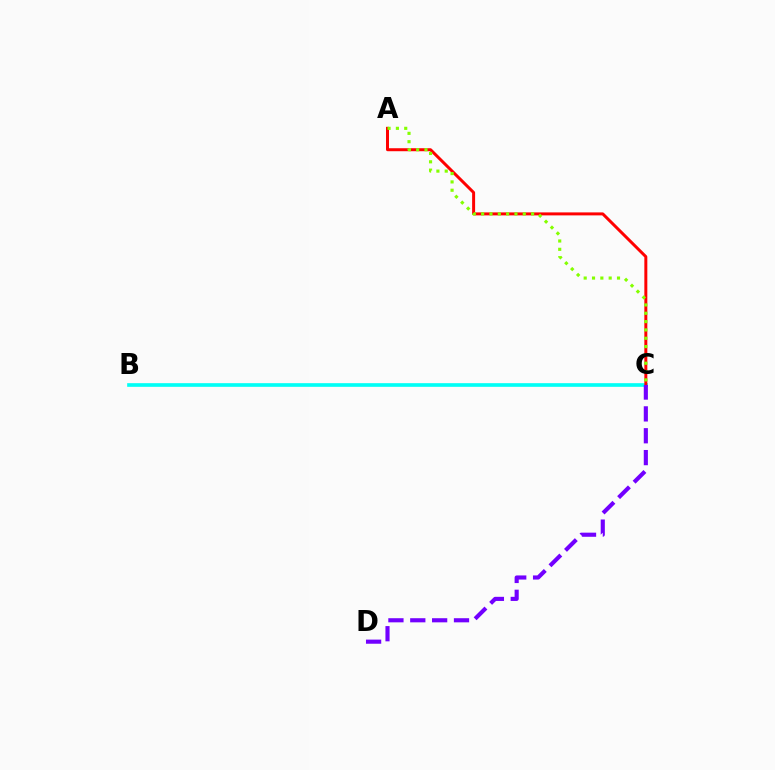{('B', 'C'): [{'color': '#00fff6', 'line_style': 'solid', 'thickness': 2.63}], ('A', 'C'): [{'color': '#ff0000', 'line_style': 'solid', 'thickness': 2.15}, {'color': '#84ff00', 'line_style': 'dotted', 'thickness': 2.26}], ('C', 'D'): [{'color': '#7200ff', 'line_style': 'dashed', 'thickness': 2.97}]}